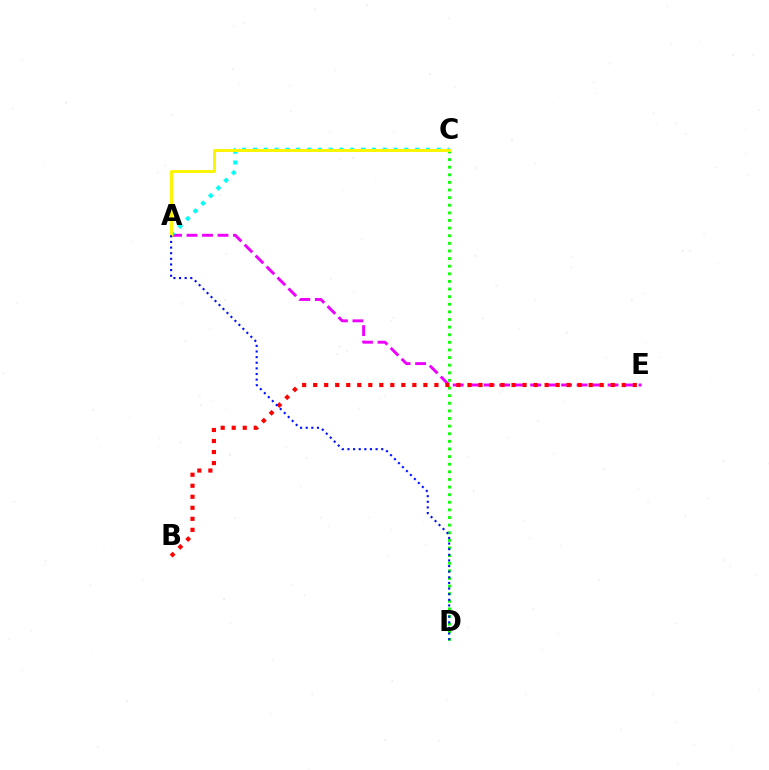{('C', 'D'): [{'color': '#08ff00', 'line_style': 'dotted', 'thickness': 2.07}], ('A', 'E'): [{'color': '#ee00ff', 'line_style': 'dashed', 'thickness': 2.1}], ('A', 'C'): [{'color': '#00fff6', 'line_style': 'dotted', 'thickness': 2.94}, {'color': '#fcf500', 'line_style': 'solid', 'thickness': 2.09}], ('B', 'E'): [{'color': '#ff0000', 'line_style': 'dotted', 'thickness': 2.99}], ('A', 'D'): [{'color': '#0010ff', 'line_style': 'dotted', 'thickness': 1.53}]}